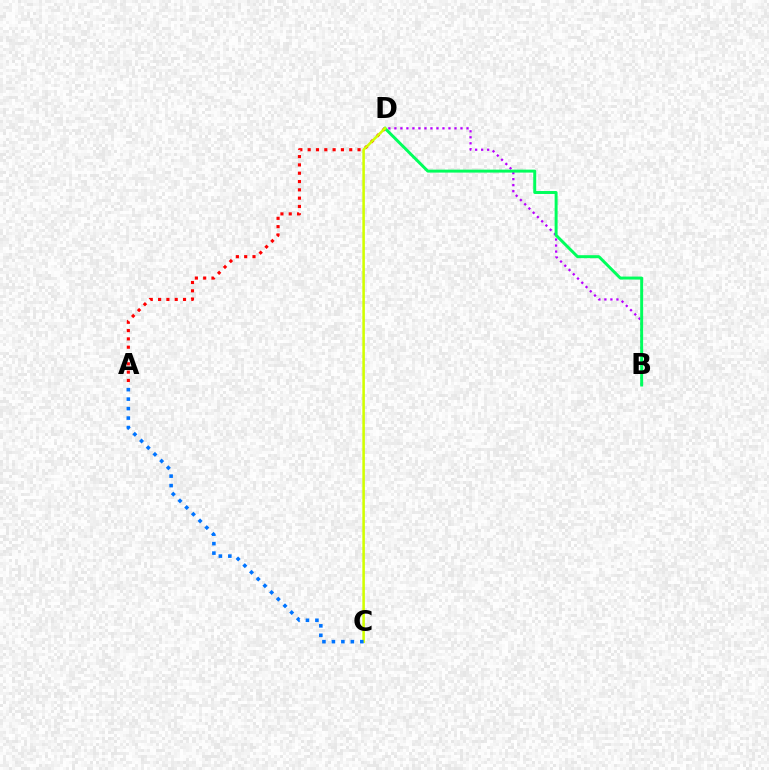{('B', 'D'): [{'color': '#b900ff', 'line_style': 'dotted', 'thickness': 1.63}, {'color': '#00ff5c', 'line_style': 'solid', 'thickness': 2.13}], ('A', 'D'): [{'color': '#ff0000', 'line_style': 'dotted', 'thickness': 2.26}], ('C', 'D'): [{'color': '#d1ff00', 'line_style': 'solid', 'thickness': 1.84}], ('A', 'C'): [{'color': '#0074ff', 'line_style': 'dotted', 'thickness': 2.57}]}